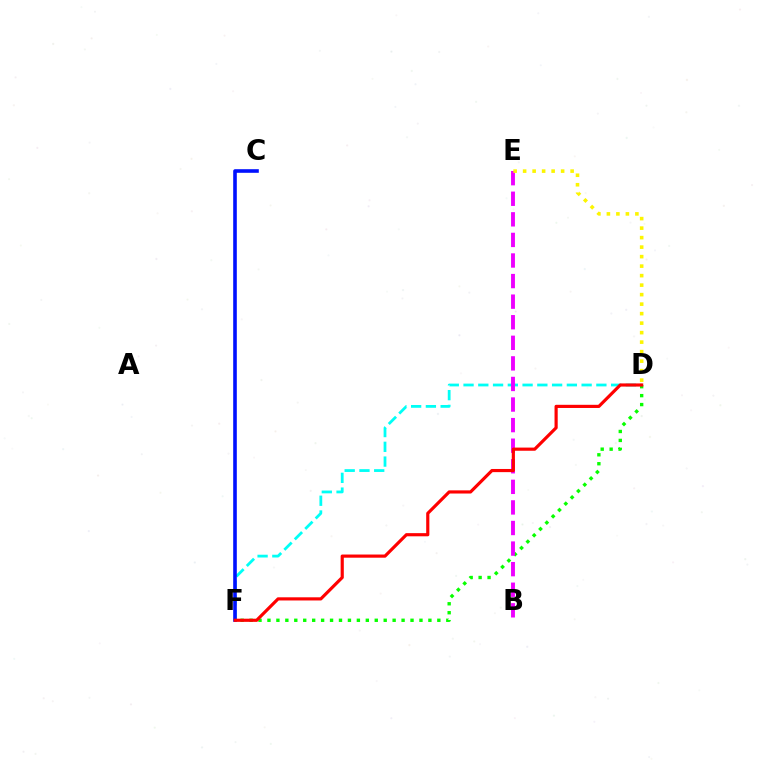{('D', 'F'): [{'color': '#00fff6', 'line_style': 'dashed', 'thickness': 2.01}, {'color': '#08ff00', 'line_style': 'dotted', 'thickness': 2.43}, {'color': '#ff0000', 'line_style': 'solid', 'thickness': 2.28}], ('B', 'E'): [{'color': '#ee00ff', 'line_style': 'dashed', 'thickness': 2.8}], ('C', 'F'): [{'color': '#0010ff', 'line_style': 'solid', 'thickness': 2.6}], ('D', 'E'): [{'color': '#fcf500', 'line_style': 'dotted', 'thickness': 2.58}]}